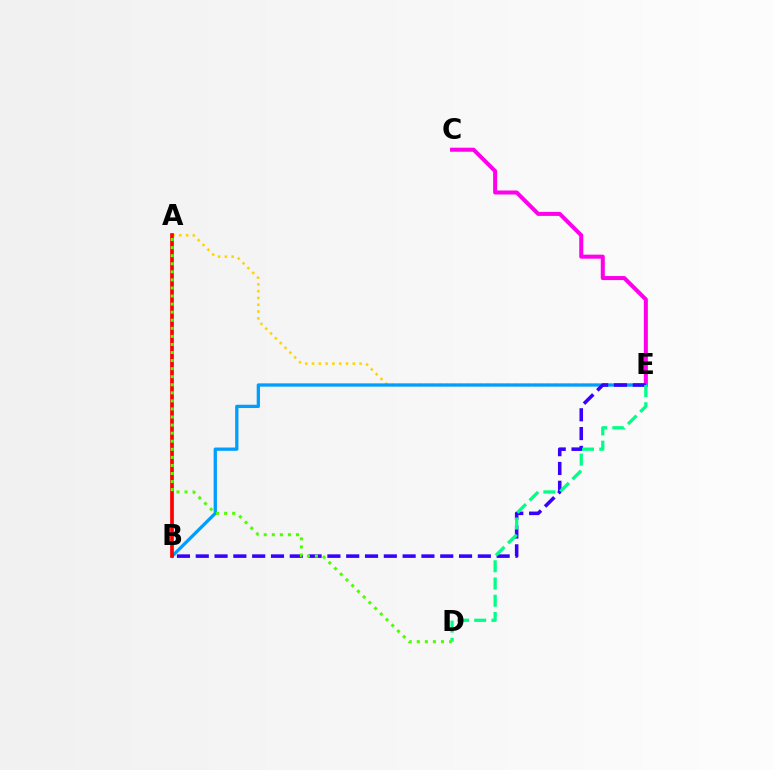{('A', 'E'): [{'color': '#ffd500', 'line_style': 'dotted', 'thickness': 1.85}], ('C', 'E'): [{'color': '#ff00ed', 'line_style': 'solid', 'thickness': 2.9}], ('B', 'E'): [{'color': '#009eff', 'line_style': 'solid', 'thickness': 2.37}, {'color': '#3700ff', 'line_style': 'dashed', 'thickness': 2.55}], ('A', 'B'): [{'color': '#ff0000', 'line_style': 'solid', 'thickness': 2.66}], ('D', 'E'): [{'color': '#00ff86', 'line_style': 'dashed', 'thickness': 2.34}], ('A', 'D'): [{'color': '#4fff00', 'line_style': 'dotted', 'thickness': 2.19}]}